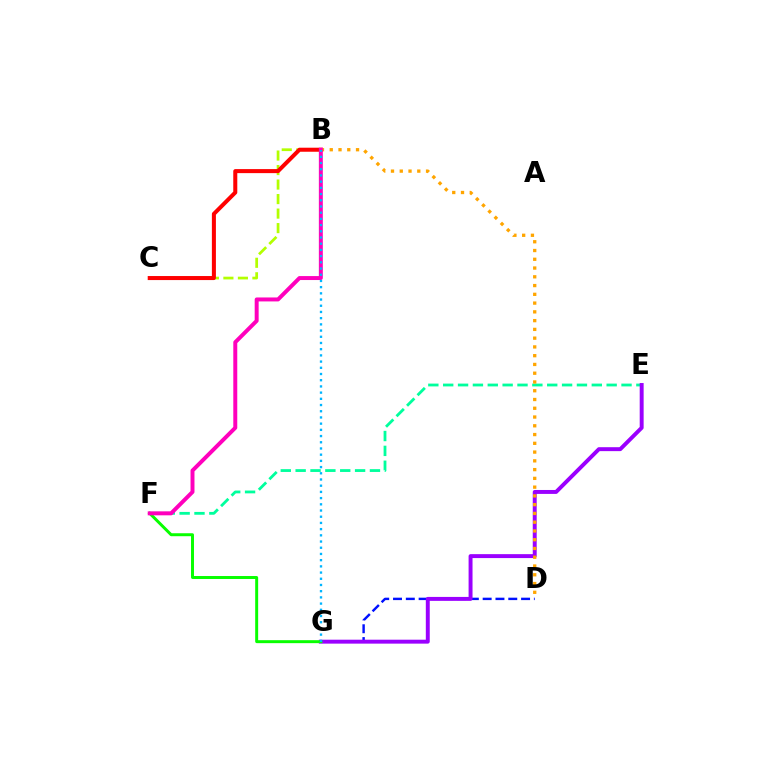{('B', 'C'): [{'color': '#b3ff00', 'line_style': 'dashed', 'thickness': 1.97}, {'color': '#ff0000', 'line_style': 'solid', 'thickness': 2.9}], ('D', 'G'): [{'color': '#0010ff', 'line_style': 'dashed', 'thickness': 1.74}], ('E', 'F'): [{'color': '#00ff9d', 'line_style': 'dashed', 'thickness': 2.02}], ('E', 'G'): [{'color': '#9b00ff', 'line_style': 'solid', 'thickness': 2.83}], ('F', 'G'): [{'color': '#08ff00', 'line_style': 'solid', 'thickness': 2.14}], ('B', 'D'): [{'color': '#ffa500', 'line_style': 'dotted', 'thickness': 2.38}], ('B', 'F'): [{'color': '#ff00bd', 'line_style': 'solid', 'thickness': 2.85}], ('B', 'G'): [{'color': '#00b5ff', 'line_style': 'dotted', 'thickness': 1.69}]}